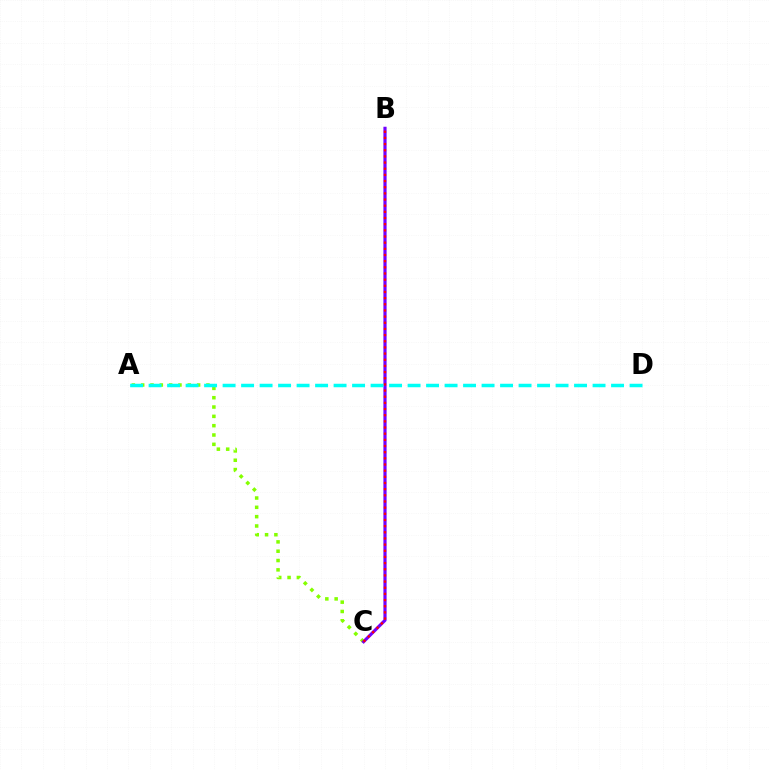{('A', 'C'): [{'color': '#84ff00', 'line_style': 'dotted', 'thickness': 2.53}], ('B', 'C'): [{'color': '#7200ff', 'line_style': 'solid', 'thickness': 2.28}, {'color': '#ff0000', 'line_style': 'dotted', 'thickness': 1.67}], ('A', 'D'): [{'color': '#00fff6', 'line_style': 'dashed', 'thickness': 2.51}]}